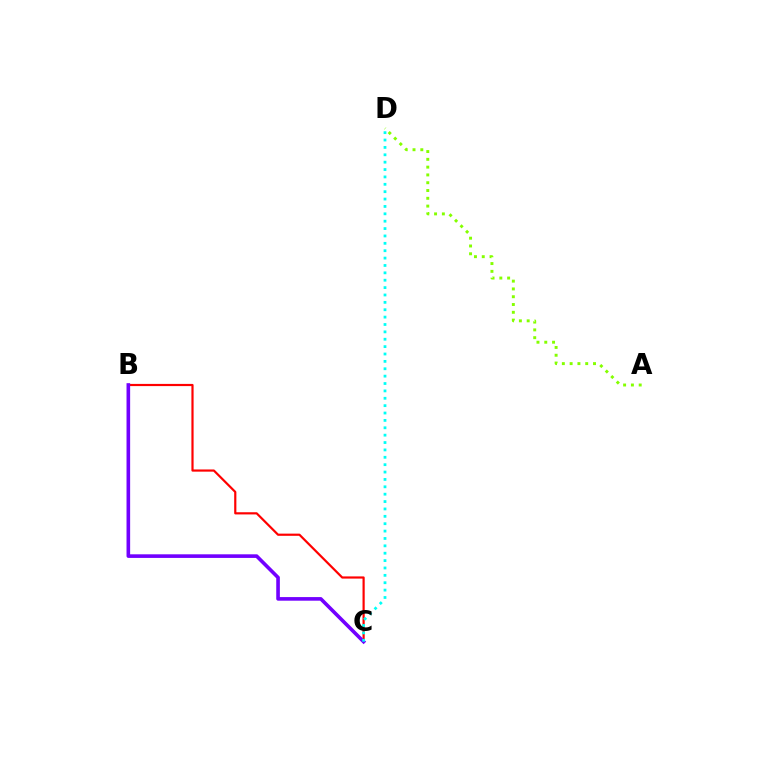{('A', 'D'): [{'color': '#84ff00', 'line_style': 'dotted', 'thickness': 2.12}], ('B', 'C'): [{'color': '#ff0000', 'line_style': 'solid', 'thickness': 1.58}, {'color': '#7200ff', 'line_style': 'solid', 'thickness': 2.6}], ('C', 'D'): [{'color': '#00fff6', 'line_style': 'dotted', 'thickness': 2.0}]}